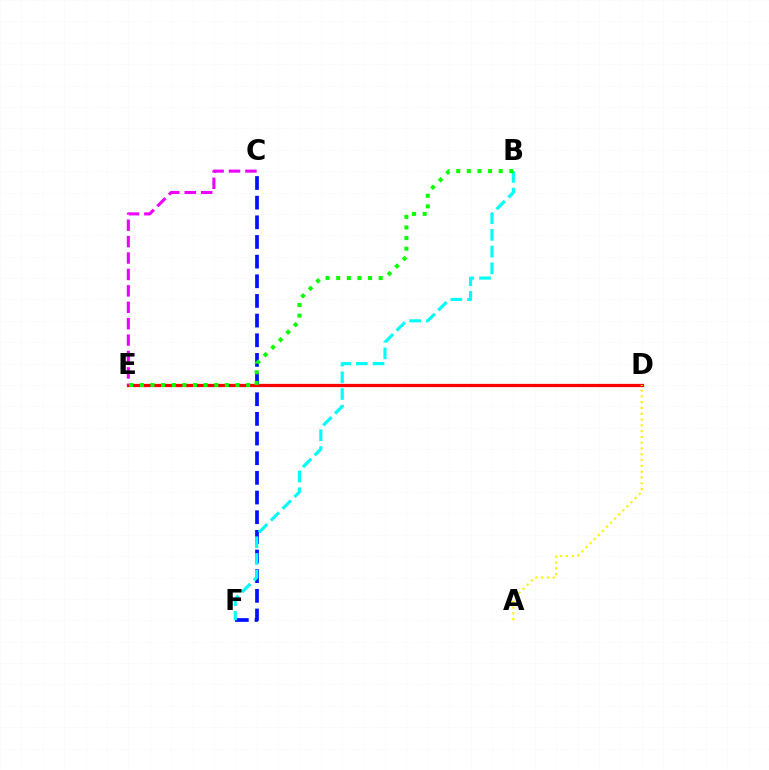{('C', 'F'): [{'color': '#0010ff', 'line_style': 'dashed', 'thickness': 2.67}], ('D', 'E'): [{'color': '#ff0000', 'line_style': 'solid', 'thickness': 2.33}], ('B', 'F'): [{'color': '#00fff6', 'line_style': 'dashed', 'thickness': 2.27}], ('A', 'D'): [{'color': '#fcf500', 'line_style': 'dotted', 'thickness': 1.57}], ('C', 'E'): [{'color': '#ee00ff', 'line_style': 'dashed', 'thickness': 2.23}], ('B', 'E'): [{'color': '#08ff00', 'line_style': 'dotted', 'thickness': 2.89}]}